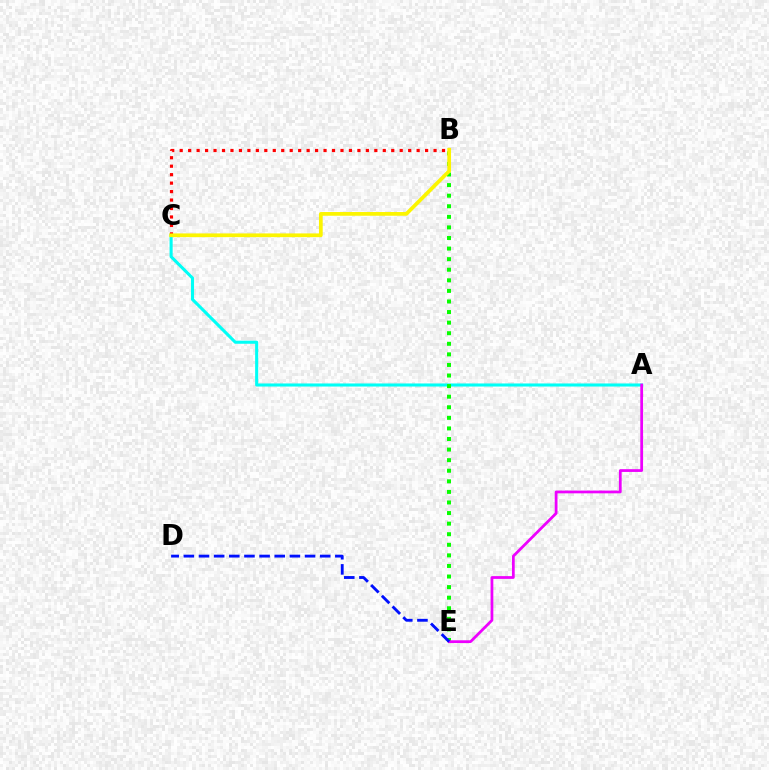{('A', 'C'): [{'color': '#00fff6', 'line_style': 'solid', 'thickness': 2.21}], ('B', 'C'): [{'color': '#ff0000', 'line_style': 'dotted', 'thickness': 2.3}, {'color': '#fcf500', 'line_style': 'solid', 'thickness': 2.69}], ('B', 'E'): [{'color': '#08ff00', 'line_style': 'dotted', 'thickness': 2.87}], ('A', 'E'): [{'color': '#ee00ff', 'line_style': 'solid', 'thickness': 1.99}], ('D', 'E'): [{'color': '#0010ff', 'line_style': 'dashed', 'thickness': 2.06}]}